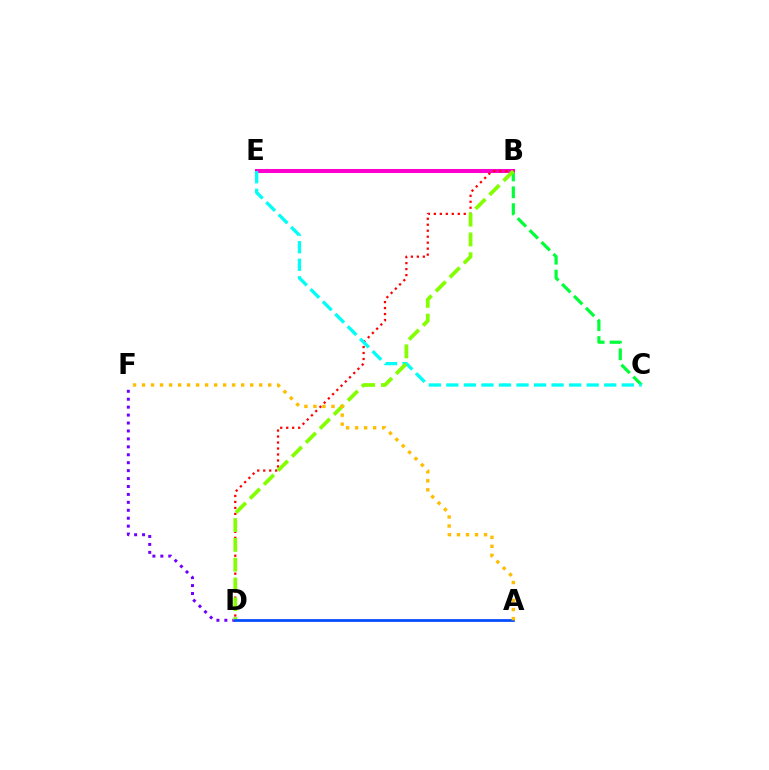{('D', 'F'): [{'color': '#7200ff', 'line_style': 'dotted', 'thickness': 2.16}], ('C', 'E'): [{'color': '#00ff39', 'line_style': 'dashed', 'thickness': 2.29}, {'color': '#00fff6', 'line_style': 'dashed', 'thickness': 2.38}], ('B', 'E'): [{'color': '#ff00cf', 'line_style': 'solid', 'thickness': 2.9}], ('B', 'D'): [{'color': '#ff0000', 'line_style': 'dotted', 'thickness': 1.62}, {'color': '#84ff00', 'line_style': 'dashed', 'thickness': 2.69}], ('A', 'D'): [{'color': '#004bff', 'line_style': 'solid', 'thickness': 1.97}], ('A', 'F'): [{'color': '#ffbd00', 'line_style': 'dotted', 'thickness': 2.45}]}